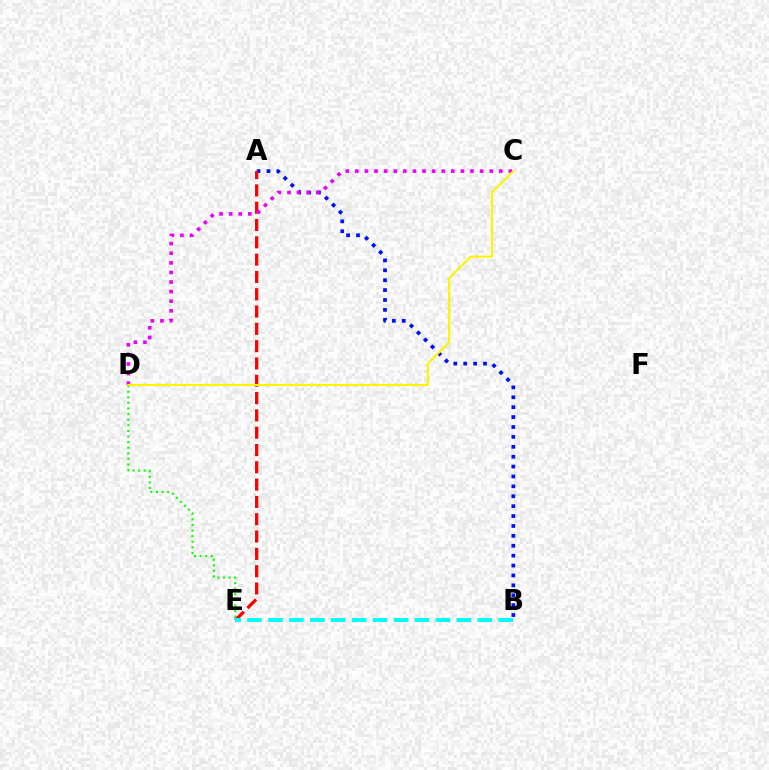{('A', 'B'): [{'color': '#0010ff', 'line_style': 'dotted', 'thickness': 2.69}], ('D', 'E'): [{'color': '#08ff00', 'line_style': 'dotted', 'thickness': 1.52}], ('A', 'E'): [{'color': '#ff0000', 'line_style': 'dashed', 'thickness': 2.35}], ('C', 'D'): [{'color': '#ee00ff', 'line_style': 'dotted', 'thickness': 2.61}, {'color': '#fcf500', 'line_style': 'solid', 'thickness': 1.52}], ('B', 'E'): [{'color': '#00fff6', 'line_style': 'dashed', 'thickness': 2.84}]}